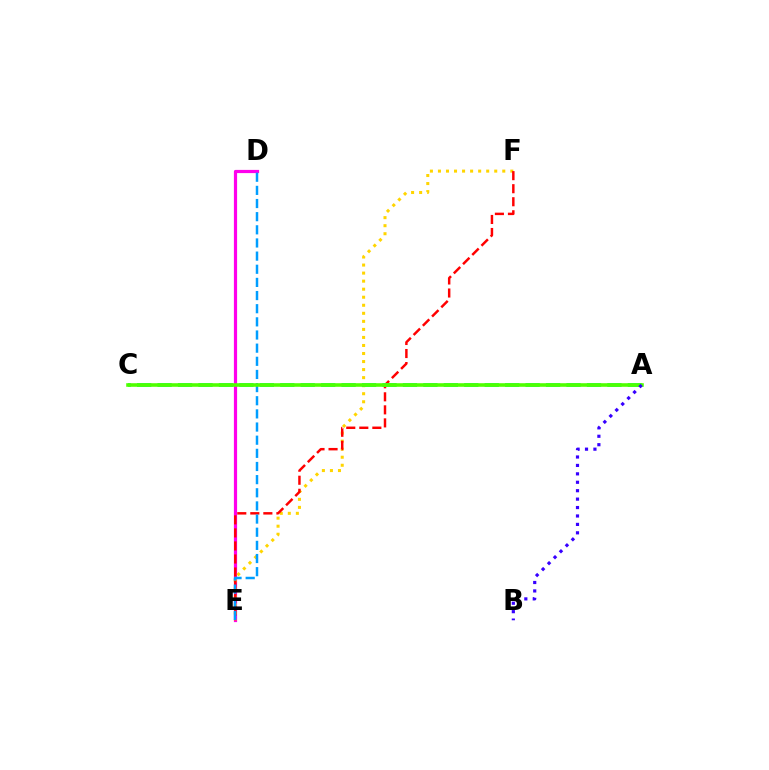{('D', 'E'): [{'color': '#ff00ed', 'line_style': 'solid', 'thickness': 2.31}, {'color': '#009eff', 'line_style': 'dashed', 'thickness': 1.79}], ('E', 'F'): [{'color': '#ffd500', 'line_style': 'dotted', 'thickness': 2.18}, {'color': '#ff0000', 'line_style': 'dashed', 'thickness': 1.77}], ('A', 'C'): [{'color': '#00ff86', 'line_style': 'dashed', 'thickness': 2.78}, {'color': '#4fff00', 'line_style': 'solid', 'thickness': 2.58}], ('A', 'B'): [{'color': '#3700ff', 'line_style': 'dotted', 'thickness': 2.29}]}